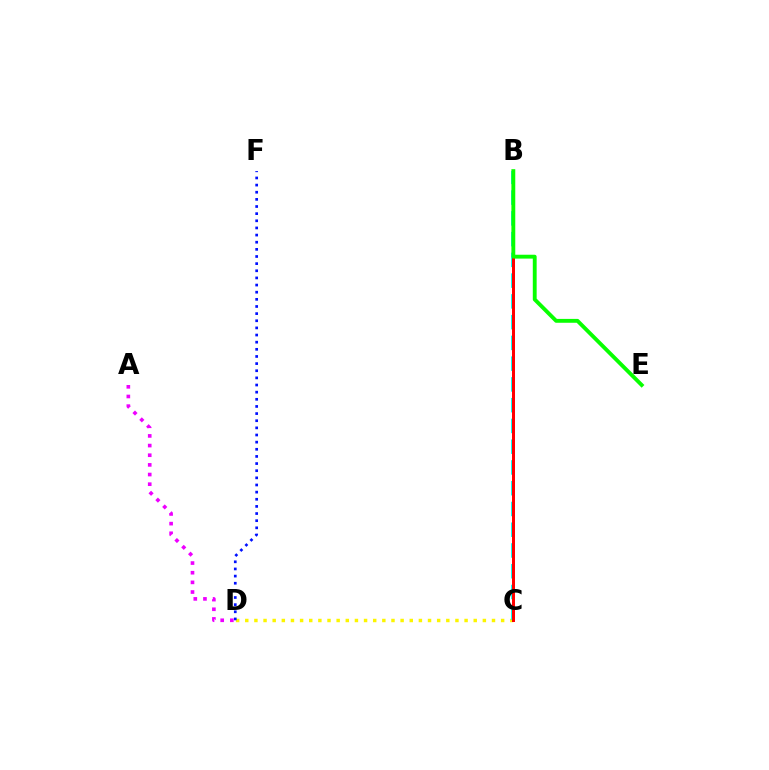{('C', 'D'): [{'color': '#fcf500', 'line_style': 'dotted', 'thickness': 2.48}], ('D', 'F'): [{'color': '#0010ff', 'line_style': 'dotted', 'thickness': 1.94}], ('A', 'D'): [{'color': '#ee00ff', 'line_style': 'dotted', 'thickness': 2.62}], ('B', 'C'): [{'color': '#00fff6', 'line_style': 'dashed', 'thickness': 2.82}, {'color': '#ff0000', 'line_style': 'solid', 'thickness': 2.15}], ('B', 'E'): [{'color': '#08ff00', 'line_style': 'solid', 'thickness': 2.78}]}